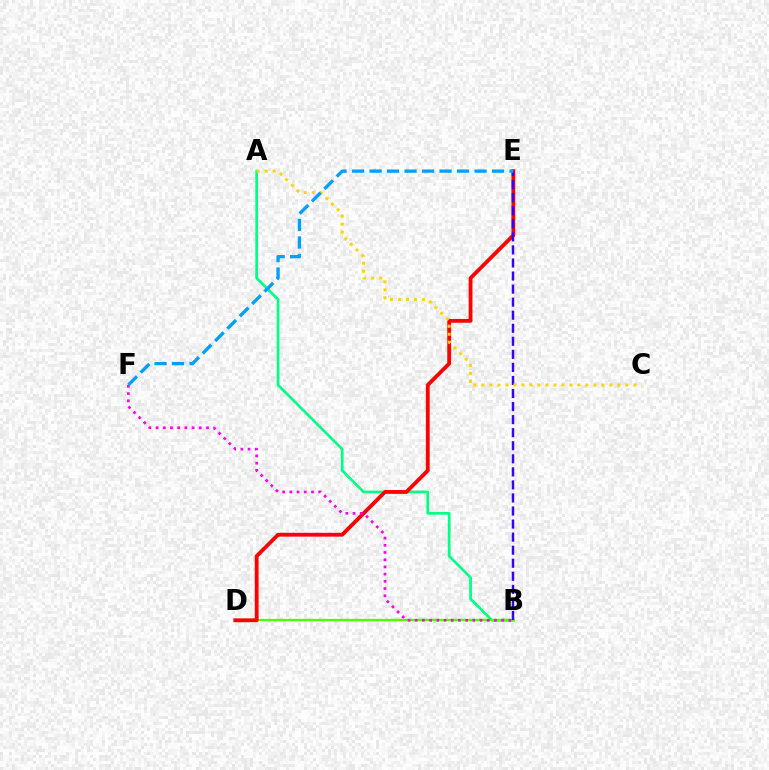{('A', 'B'): [{'color': '#00ff86', 'line_style': 'solid', 'thickness': 1.95}], ('B', 'D'): [{'color': '#4fff00', 'line_style': 'solid', 'thickness': 1.67}], ('D', 'E'): [{'color': '#ff0000', 'line_style': 'solid', 'thickness': 2.75}], ('B', 'E'): [{'color': '#3700ff', 'line_style': 'dashed', 'thickness': 1.77}], ('A', 'C'): [{'color': '#ffd500', 'line_style': 'dotted', 'thickness': 2.17}], ('B', 'F'): [{'color': '#ff00ed', 'line_style': 'dotted', 'thickness': 1.96}], ('E', 'F'): [{'color': '#009eff', 'line_style': 'dashed', 'thickness': 2.38}]}